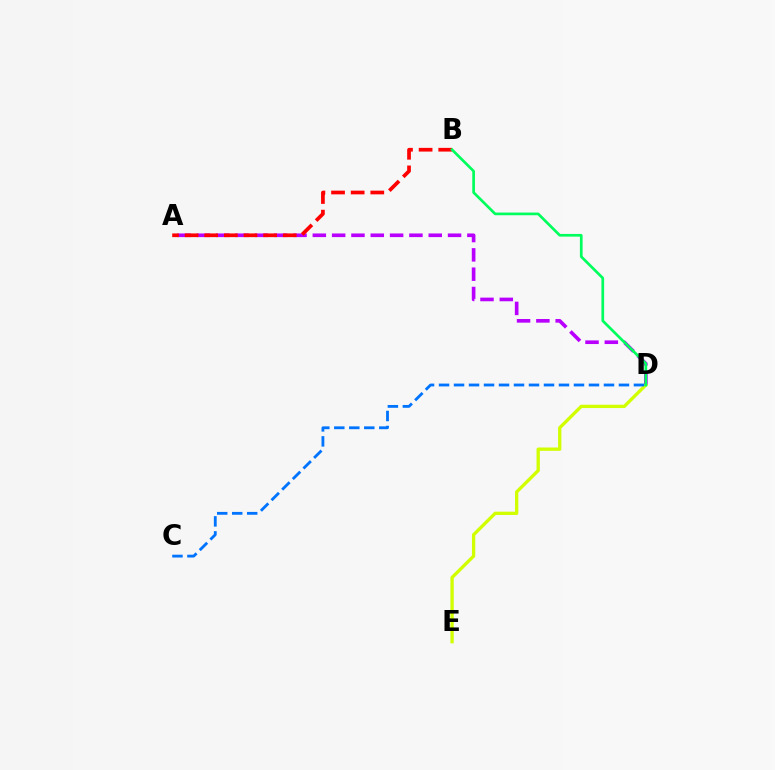{('A', 'D'): [{'color': '#b900ff', 'line_style': 'dashed', 'thickness': 2.62}], ('D', 'E'): [{'color': '#d1ff00', 'line_style': 'solid', 'thickness': 2.39}], ('C', 'D'): [{'color': '#0074ff', 'line_style': 'dashed', 'thickness': 2.04}], ('A', 'B'): [{'color': '#ff0000', 'line_style': 'dashed', 'thickness': 2.67}], ('B', 'D'): [{'color': '#00ff5c', 'line_style': 'solid', 'thickness': 1.94}]}